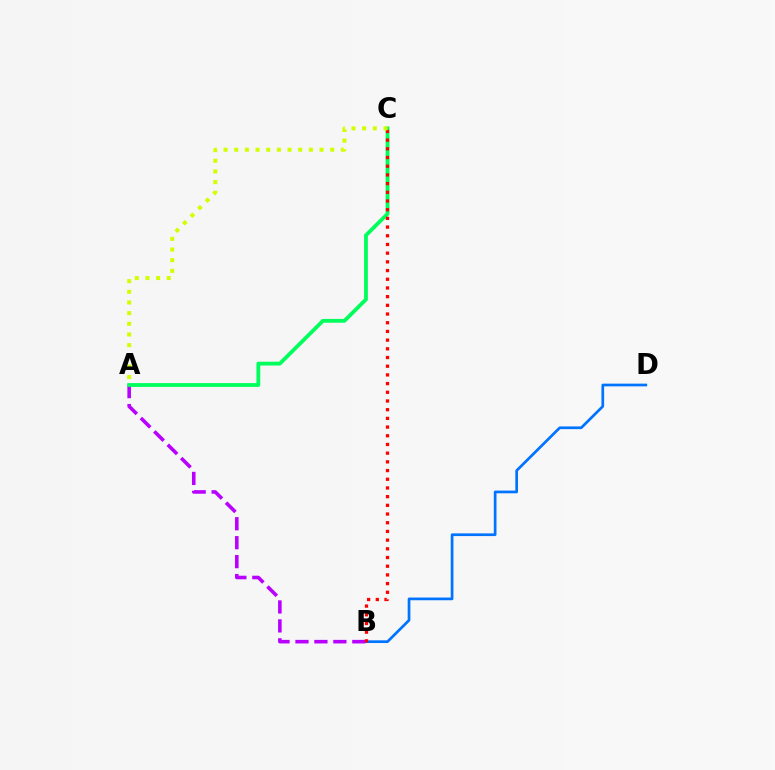{('B', 'D'): [{'color': '#0074ff', 'line_style': 'solid', 'thickness': 1.95}], ('A', 'B'): [{'color': '#b900ff', 'line_style': 'dashed', 'thickness': 2.57}], ('A', 'C'): [{'color': '#00ff5c', 'line_style': 'solid', 'thickness': 2.74}, {'color': '#d1ff00', 'line_style': 'dotted', 'thickness': 2.9}], ('B', 'C'): [{'color': '#ff0000', 'line_style': 'dotted', 'thickness': 2.36}]}